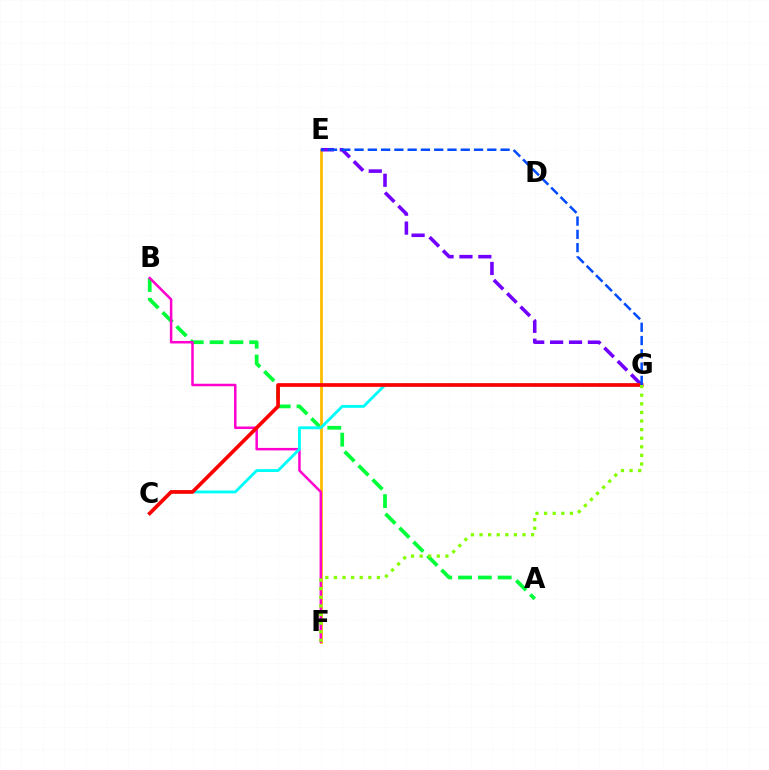{('A', 'B'): [{'color': '#00ff39', 'line_style': 'dashed', 'thickness': 2.69}], ('E', 'F'): [{'color': '#ffbd00', 'line_style': 'solid', 'thickness': 2.0}], ('B', 'F'): [{'color': '#ff00cf', 'line_style': 'solid', 'thickness': 1.8}], ('E', 'G'): [{'color': '#7200ff', 'line_style': 'dashed', 'thickness': 2.57}, {'color': '#004bff', 'line_style': 'dashed', 'thickness': 1.8}], ('C', 'G'): [{'color': '#00fff6', 'line_style': 'solid', 'thickness': 2.07}, {'color': '#ff0000', 'line_style': 'solid', 'thickness': 2.65}], ('F', 'G'): [{'color': '#84ff00', 'line_style': 'dotted', 'thickness': 2.34}]}